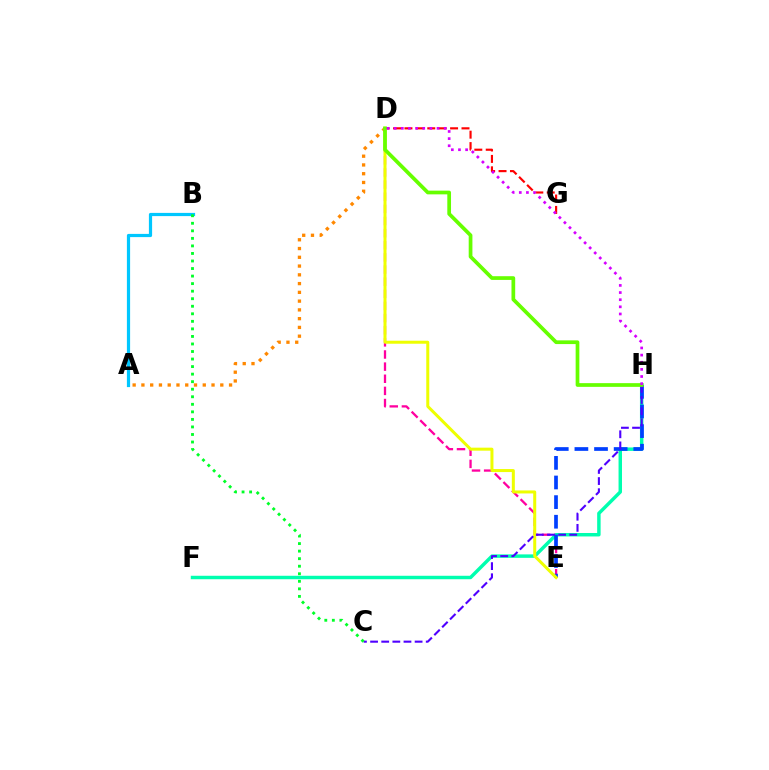{('A', 'B'): [{'color': '#00c7ff', 'line_style': 'solid', 'thickness': 2.31}], ('D', 'E'): [{'color': '#ff00a0', 'line_style': 'dashed', 'thickness': 1.65}, {'color': '#eeff00', 'line_style': 'solid', 'thickness': 2.17}], ('D', 'G'): [{'color': '#ff0000', 'line_style': 'dashed', 'thickness': 1.55}], ('F', 'H'): [{'color': '#00ffaf', 'line_style': 'solid', 'thickness': 2.49}], ('E', 'H'): [{'color': '#003fff', 'line_style': 'dashed', 'thickness': 2.67}], ('C', 'H'): [{'color': '#4f00ff', 'line_style': 'dashed', 'thickness': 1.51}], ('A', 'D'): [{'color': '#ff8800', 'line_style': 'dotted', 'thickness': 2.38}], ('B', 'C'): [{'color': '#00ff27', 'line_style': 'dotted', 'thickness': 2.05}], ('D', 'H'): [{'color': '#66ff00', 'line_style': 'solid', 'thickness': 2.67}, {'color': '#d600ff', 'line_style': 'dotted', 'thickness': 1.94}]}